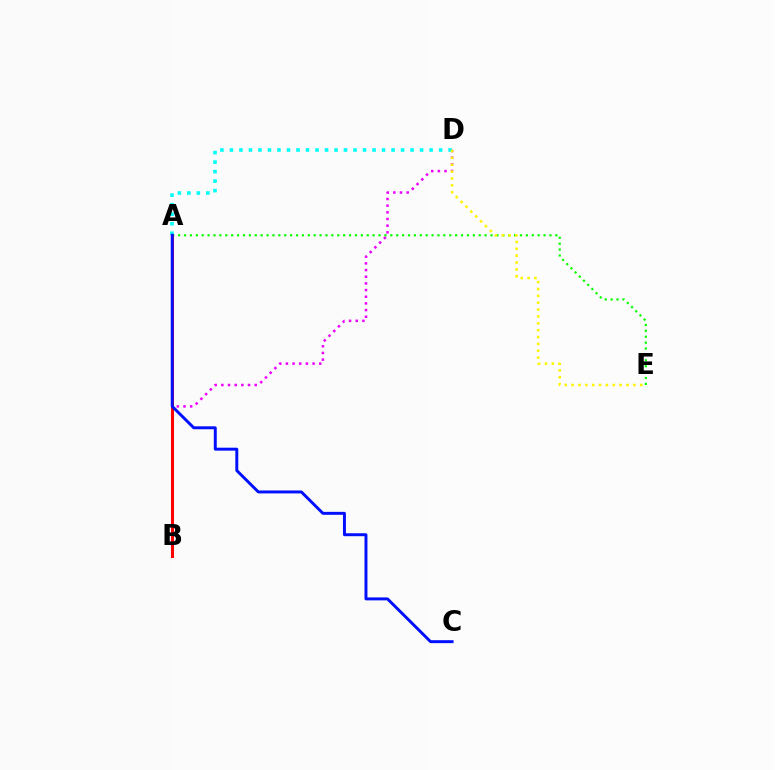{('B', 'D'): [{'color': '#ee00ff', 'line_style': 'dotted', 'thickness': 1.81}], ('A', 'E'): [{'color': '#08ff00', 'line_style': 'dotted', 'thickness': 1.6}], ('A', 'B'): [{'color': '#ff0000', 'line_style': 'solid', 'thickness': 2.18}], ('A', 'D'): [{'color': '#00fff6', 'line_style': 'dotted', 'thickness': 2.58}], ('A', 'C'): [{'color': '#0010ff', 'line_style': 'solid', 'thickness': 2.12}], ('D', 'E'): [{'color': '#fcf500', 'line_style': 'dotted', 'thickness': 1.86}]}